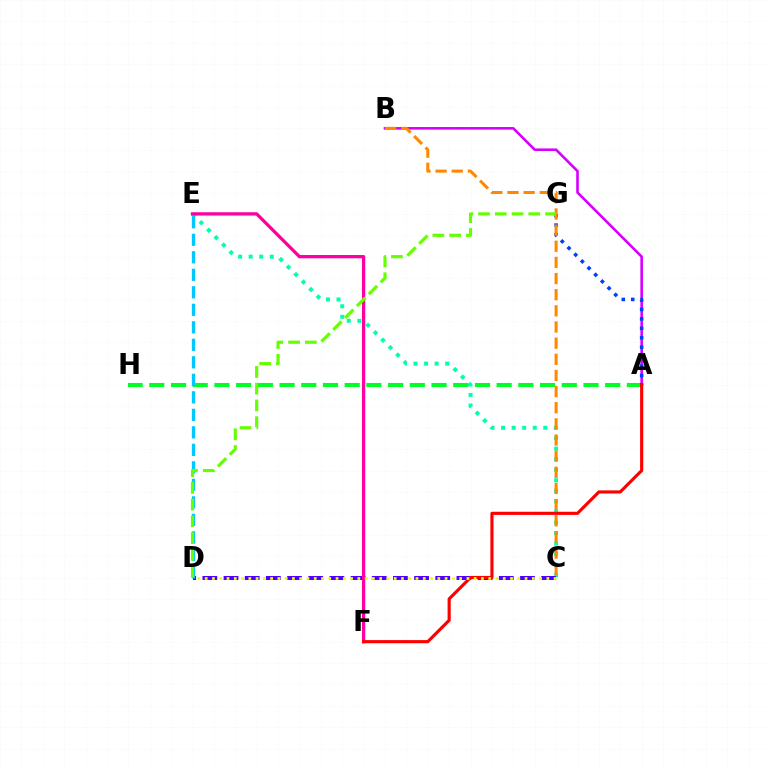{('C', 'E'): [{'color': '#00ffaf', 'line_style': 'dotted', 'thickness': 2.87}], ('A', 'H'): [{'color': '#00ff27', 'line_style': 'dashed', 'thickness': 2.95}], ('C', 'D'): [{'color': '#4f00ff', 'line_style': 'dashed', 'thickness': 2.88}, {'color': '#eeff00', 'line_style': 'dotted', 'thickness': 1.98}], ('E', 'F'): [{'color': '#ff00a0', 'line_style': 'solid', 'thickness': 2.38}], ('A', 'B'): [{'color': '#d600ff', 'line_style': 'solid', 'thickness': 1.87}], ('A', 'G'): [{'color': '#003fff', 'line_style': 'dotted', 'thickness': 2.57}], ('B', 'C'): [{'color': '#ff8800', 'line_style': 'dashed', 'thickness': 2.19}], ('D', 'E'): [{'color': '#00c7ff', 'line_style': 'dashed', 'thickness': 2.38}], ('D', 'G'): [{'color': '#66ff00', 'line_style': 'dashed', 'thickness': 2.28}], ('A', 'F'): [{'color': '#ff0000', 'line_style': 'solid', 'thickness': 2.26}]}